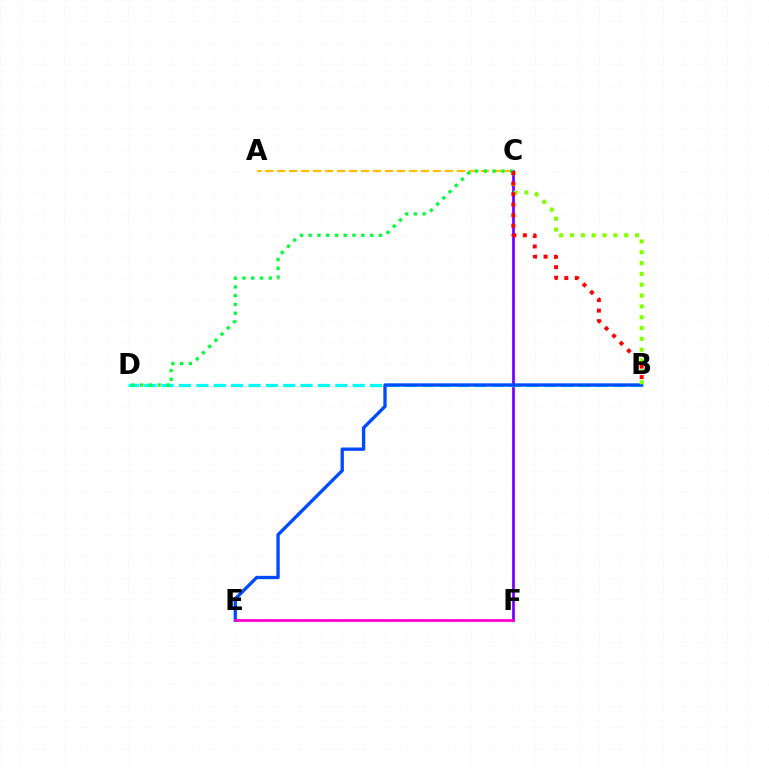{('C', 'F'): [{'color': '#7200ff', 'line_style': 'solid', 'thickness': 1.96}], ('B', 'D'): [{'color': '#00fff6', 'line_style': 'dashed', 'thickness': 2.36}], ('A', 'C'): [{'color': '#ffbd00', 'line_style': 'dashed', 'thickness': 1.63}], ('B', 'E'): [{'color': '#004bff', 'line_style': 'solid', 'thickness': 2.4}], ('C', 'D'): [{'color': '#00ff39', 'line_style': 'dotted', 'thickness': 2.38}], ('E', 'F'): [{'color': '#ff00cf', 'line_style': 'solid', 'thickness': 1.99}], ('B', 'C'): [{'color': '#84ff00', 'line_style': 'dotted', 'thickness': 2.94}, {'color': '#ff0000', 'line_style': 'dotted', 'thickness': 2.86}]}